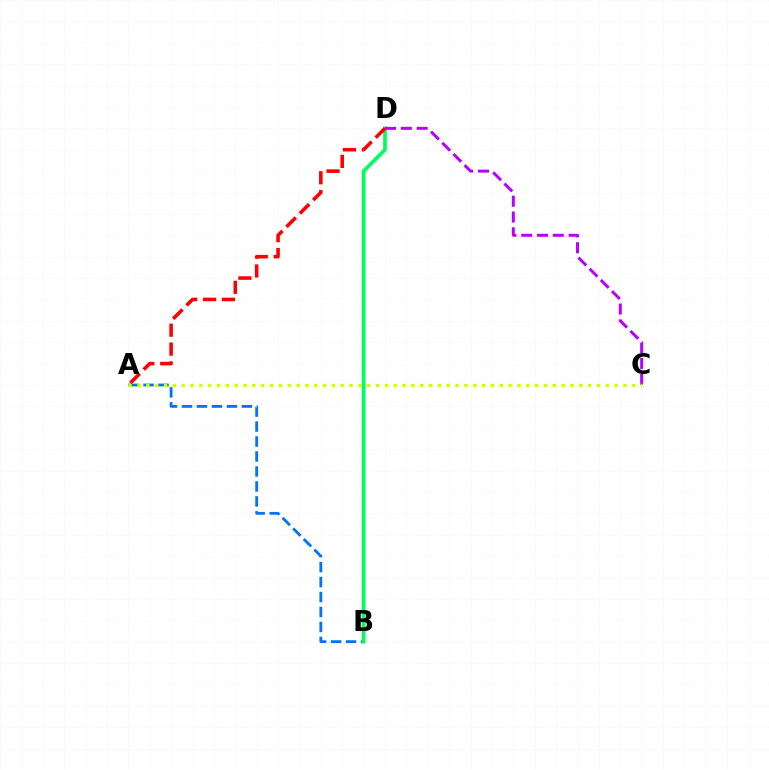{('A', 'B'): [{'color': '#0074ff', 'line_style': 'dashed', 'thickness': 2.03}], ('B', 'D'): [{'color': '#00ff5c', 'line_style': 'solid', 'thickness': 2.66}], ('C', 'D'): [{'color': '#b900ff', 'line_style': 'dashed', 'thickness': 2.15}], ('A', 'C'): [{'color': '#d1ff00', 'line_style': 'dotted', 'thickness': 2.4}], ('A', 'D'): [{'color': '#ff0000', 'line_style': 'dashed', 'thickness': 2.57}]}